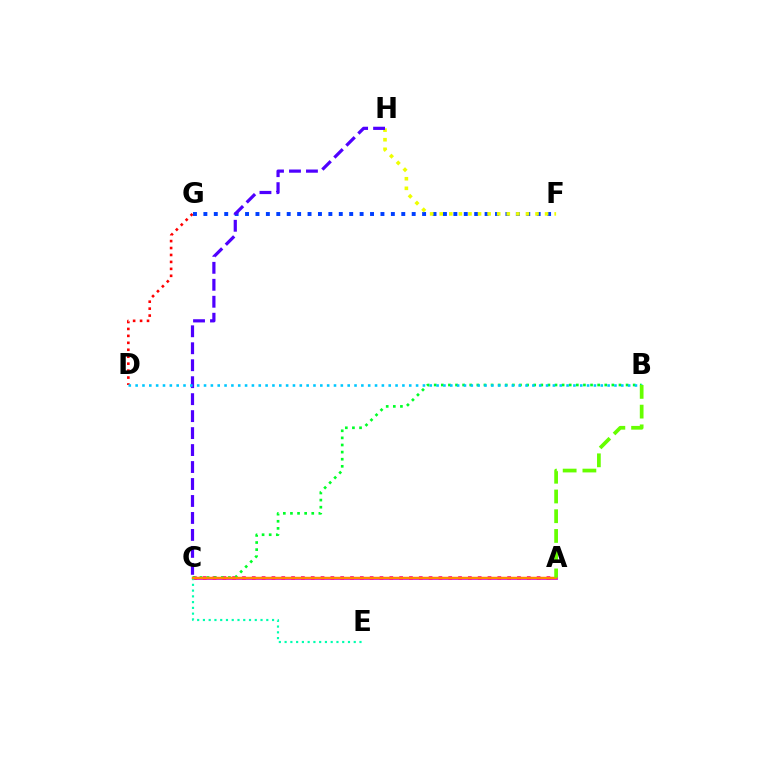{('A', 'C'): [{'color': '#d600ff', 'line_style': 'solid', 'thickness': 2.02}, {'color': '#ff00a0', 'line_style': 'dotted', 'thickness': 2.67}, {'color': '#ff8800', 'line_style': 'solid', 'thickness': 1.78}], ('B', 'C'): [{'color': '#00ff27', 'line_style': 'dotted', 'thickness': 1.93}], ('F', 'G'): [{'color': '#003fff', 'line_style': 'dotted', 'thickness': 2.83}], ('C', 'E'): [{'color': '#00ffaf', 'line_style': 'dotted', 'thickness': 1.57}], ('F', 'H'): [{'color': '#eeff00', 'line_style': 'dotted', 'thickness': 2.6}], ('C', 'H'): [{'color': '#4f00ff', 'line_style': 'dashed', 'thickness': 2.31}], ('D', 'G'): [{'color': '#ff0000', 'line_style': 'dotted', 'thickness': 1.89}], ('B', 'D'): [{'color': '#00c7ff', 'line_style': 'dotted', 'thickness': 1.86}], ('A', 'B'): [{'color': '#66ff00', 'line_style': 'dashed', 'thickness': 2.68}]}